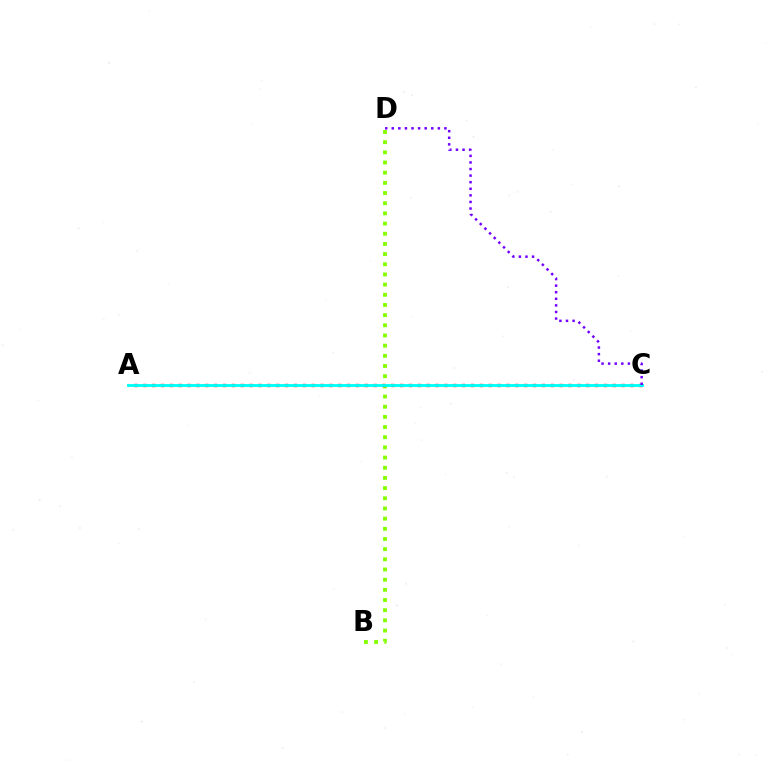{('B', 'D'): [{'color': '#84ff00', 'line_style': 'dotted', 'thickness': 2.76}], ('A', 'C'): [{'color': '#ff0000', 'line_style': 'dotted', 'thickness': 2.41}, {'color': '#00fff6', 'line_style': 'solid', 'thickness': 2.07}], ('C', 'D'): [{'color': '#7200ff', 'line_style': 'dotted', 'thickness': 1.79}]}